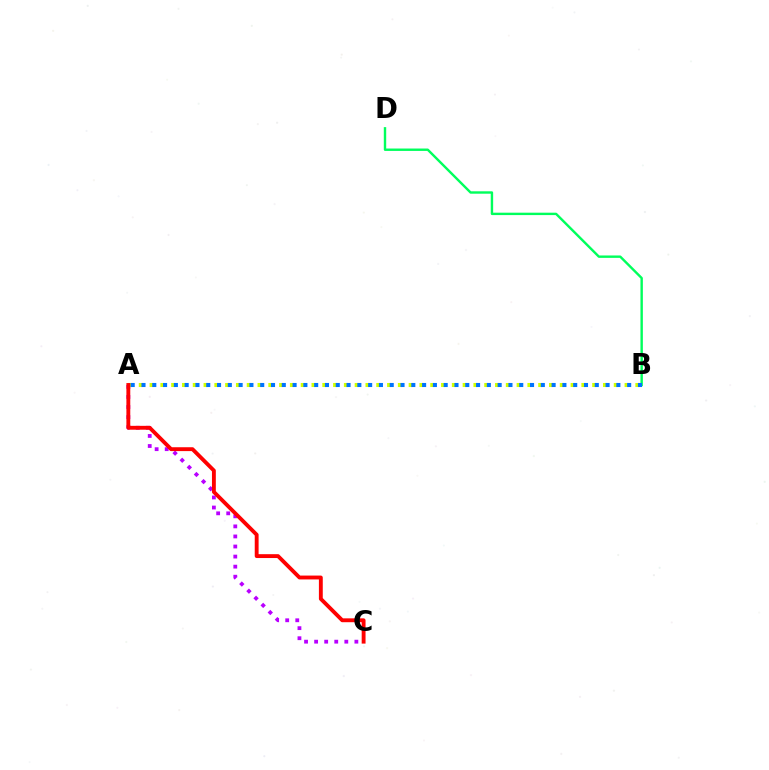{('A', 'C'): [{'color': '#b900ff', 'line_style': 'dotted', 'thickness': 2.73}, {'color': '#ff0000', 'line_style': 'solid', 'thickness': 2.78}], ('A', 'B'): [{'color': '#d1ff00', 'line_style': 'dotted', 'thickness': 2.93}, {'color': '#0074ff', 'line_style': 'dotted', 'thickness': 2.93}], ('B', 'D'): [{'color': '#00ff5c', 'line_style': 'solid', 'thickness': 1.73}]}